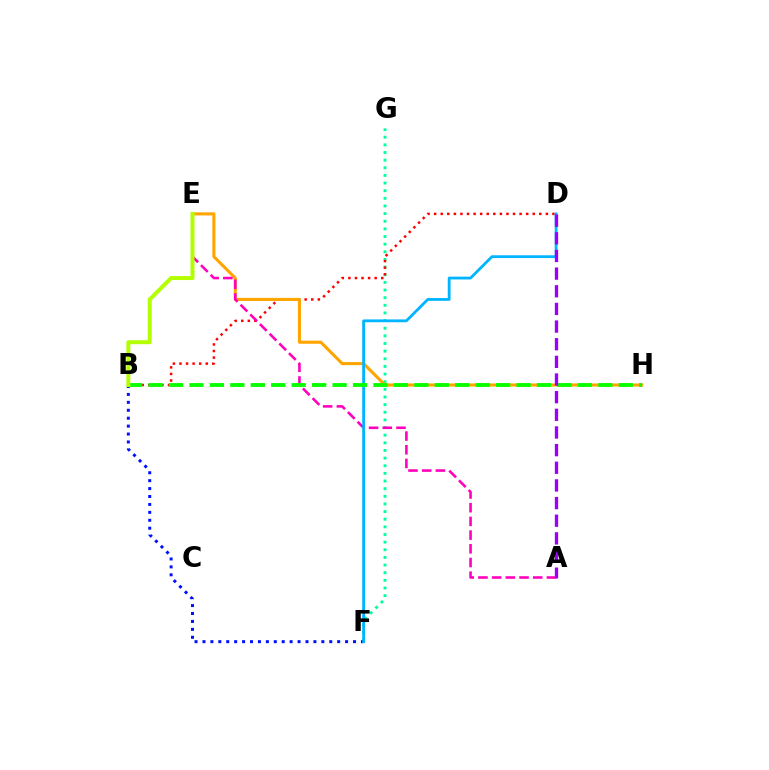{('F', 'G'): [{'color': '#00ff9d', 'line_style': 'dotted', 'thickness': 2.08}], ('B', 'D'): [{'color': '#ff0000', 'line_style': 'dotted', 'thickness': 1.79}], ('E', 'H'): [{'color': '#ffa500', 'line_style': 'solid', 'thickness': 2.22}], ('A', 'E'): [{'color': '#ff00bd', 'line_style': 'dashed', 'thickness': 1.86}], ('B', 'F'): [{'color': '#0010ff', 'line_style': 'dotted', 'thickness': 2.15}], ('D', 'F'): [{'color': '#00b5ff', 'line_style': 'solid', 'thickness': 2.02}], ('B', 'H'): [{'color': '#08ff00', 'line_style': 'dashed', 'thickness': 2.78}], ('B', 'E'): [{'color': '#b3ff00', 'line_style': 'solid', 'thickness': 2.86}], ('A', 'D'): [{'color': '#9b00ff', 'line_style': 'dashed', 'thickness': 2.4}]}